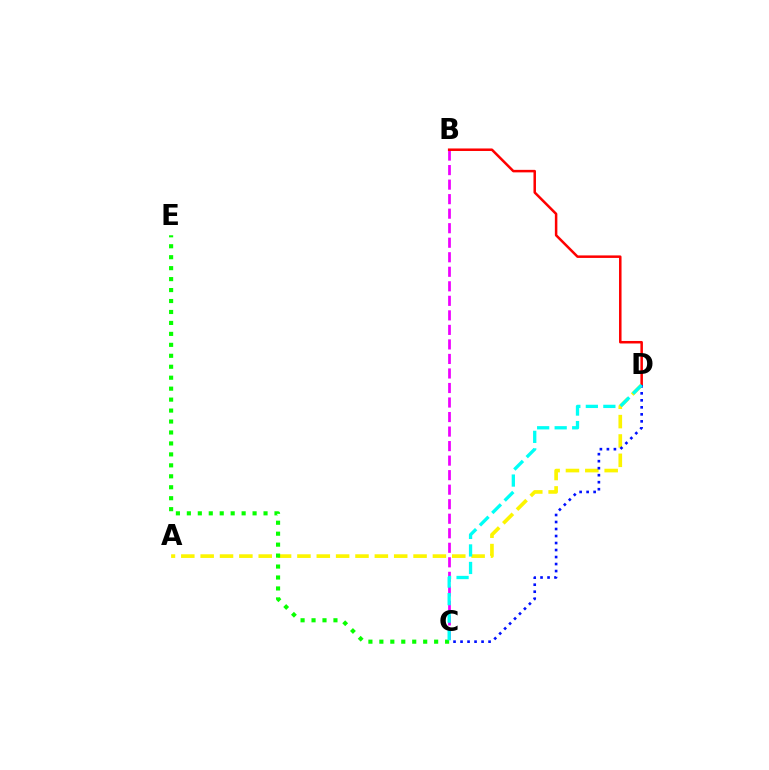{('B', 'C'): [{'color': '#ee00ff', 'line_style': 'dashed', 'thickness': 1.97}], ('A', 'D'): [{'color': '#fcf500', 'line_style': 'dashed', 'thickness': 2.63}], ('B', 'D'): [{'color': '#ff0000', 'line_style': 'solid', 'thickness': 1.81}], ('C', 'D'): [{'color': '#0010ff', 'line_style': 'dotted', 'thickness': 1.9}, {'color': '#00fff6', 'line_style': 'dashed', 'thickness': 2.38}], ('C', 'E'): [{'color': '#08ff00', 'line_style': 'dotted', 'thickness': 2.98}]}